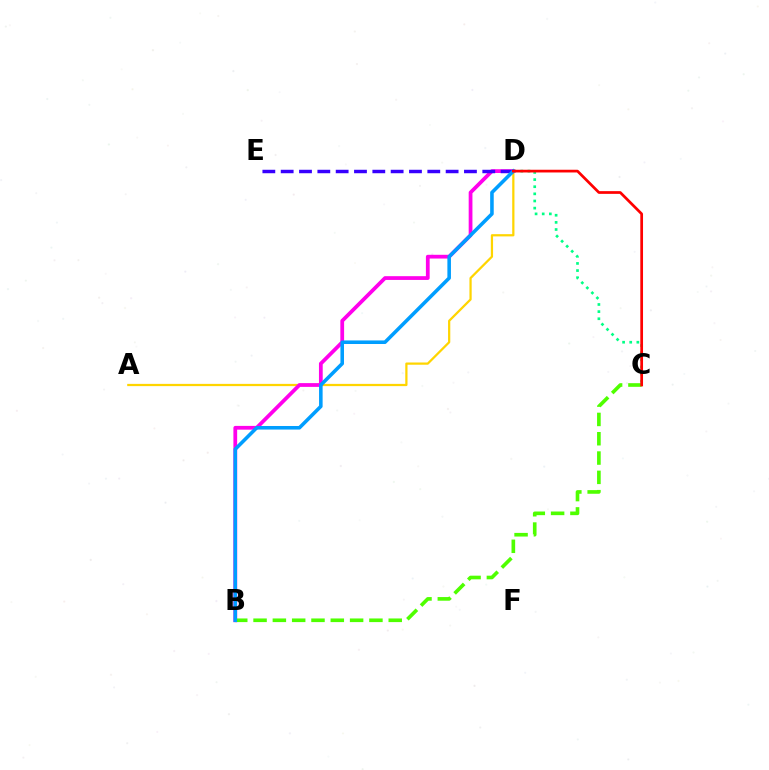{('A', 'D'): [{'color': '#ffd500', 'line_style': 'solid', 'thickness': 1.61}], ('C', 'D'): [{'color': '#00ff86', 'line_style': 'dotted', 'thickness': 1.94}, {'color': '#ff0000', 'line_style': 'solid', 'thickness': 1.96}], ('B', 'D'): [{'color': '#ff00ed', 'line_style': 'solid', 'thickness': 2.71}, {'color': '#009eff', 'line_style': 'solid', 'thickness': 2.57}], ('D', 'E'): [{'color': '#3700ff', 'line_style': 'dashed', 'thickness': 2.49}], ('B', 'C'): [{'color': '#4fff00', 'line_style': 'dashed', 'thickness': 2.62}]}